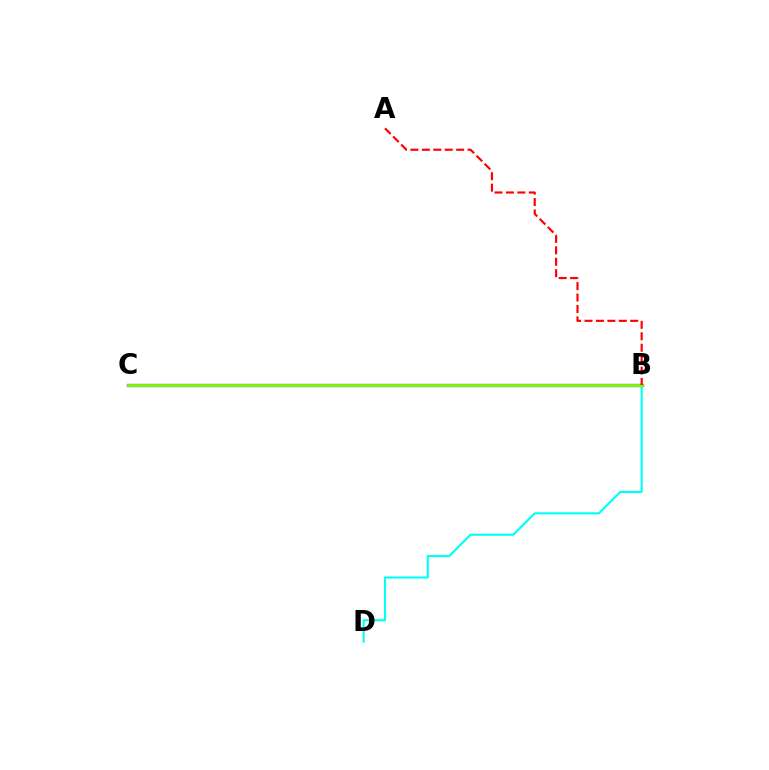{('B', 'C'): [{'color': '#7200ff', 'line_style': 'solid', 'thickness': 2.35}, {'color': '#84ff00', 'line_style': 'solid', 'thickness': 2.01}], ('B', 'D'): [{'color': '#00fff6', 'line_style': 'solid', 'thickness': 1.53}], ('A', 'B'): [{'color': '#ff0000', 'line_style': 'dashed', 'thickness': 1.55}]}